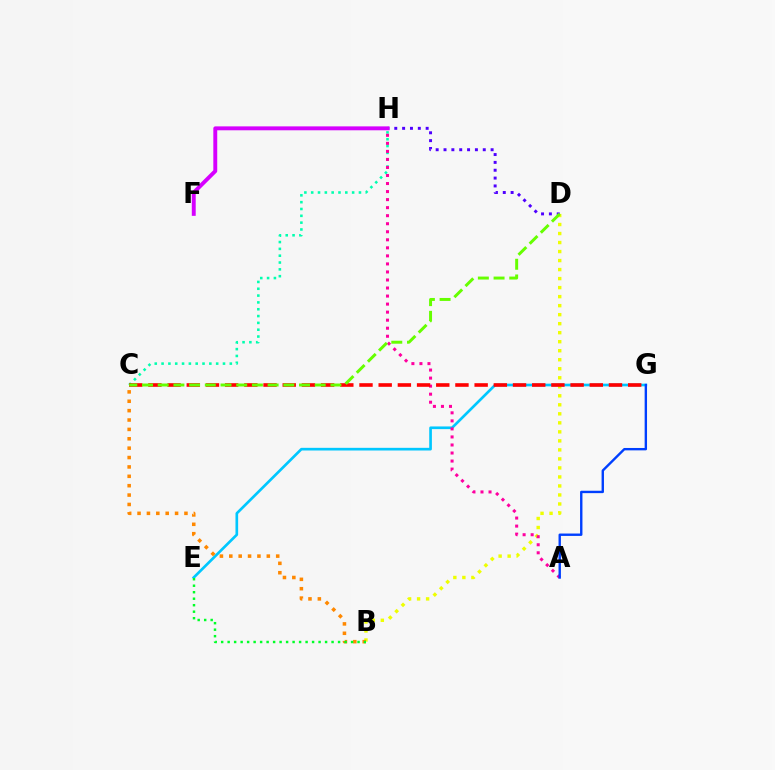{('B', 'D'): [{'color': '#eeff00', 'line_style': 'dotted', 'thickness': 2.45}], ('C', 'H'): [{'color': '#00ffaf', 'line_style': 'dotted', 'thickness': 1.85}], ('E', 'G'): [{'color': '#00c7ff', 'line_style': 'solid', 'thickness': 1.92}], ('B', 'C'): [{'color': '#ff8800', 'line_style': 'dotted', 'thickness': 2.55}], ('B', 'E'): [{'color': '#00ff27', 'line_style': 'dotted', 'thickness': 1.76}], ('D', 'H'): [{'color': '#4f00ff', 'line_style': 'dotted', 'thickness': 2.13}], ('A', 'H'): [{'color': '#ff00a0', 'line_style': 'dotted', 'thickness': 2.18}], ('C', 'G'): [{'color': '#ff0000', 'line_style': 'dashed', 'thickness': 2.61}], ('F', 'H'): [{'color': '#d600ff', 'line_style': 'solid', 'thickness': 2.81}], ('A', 'G'): [{'color': '#003fff', 'line_style': 'solid', 'thickness': 1.72}], ('C', 'D'): [{'color': '#66ff00', 'line_style': 'dashed', 'thickness': 2.13}]}